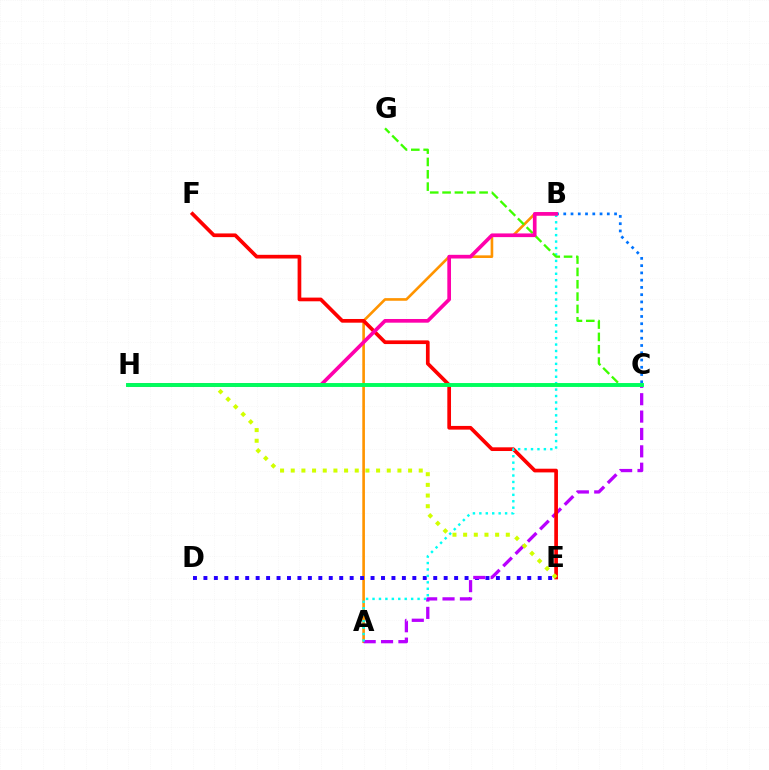{('A', 'B'): [{'color': '#ff9400', 'line_style': 'solid', 'thickness': 1.9}, {'color': '#00fff6', 'line_style': 'dotted', 'thickness': 1.75}], ('D', 'E'): [{'color': '#2500ff', 'line_style': 'dotted', 'thickness': 2.84}], ('A', 'C'): [{'color': '#b900ff', 'line_style': 'dashed', 'thickness': 2.36}], ('E', 'F'): [{'color': '#ff0000', 'line_style': 'solid', 'thickness': 2.66}], ('E', 'H'): [{'color': '#d1ff00', 'line_style': 'dotted', 'thickness': 2.9}], ('C', 'G'): [{'color': '#3dff00', 'line_style': 'dashed', 'thickness': 1.68}], ('B', 'C'): [{'color': '#0074ff', 'line_style': 'dotted', 'thickness': 1.97}], ('B', 'H'): [{'color': '#ff00ac', 'line_style': 'solid', 'thickness': 2.65}], ('C', 'H'): [{'color': '#00ff5c', 'line_style': 'solid', 'thickness': 2.81}]}